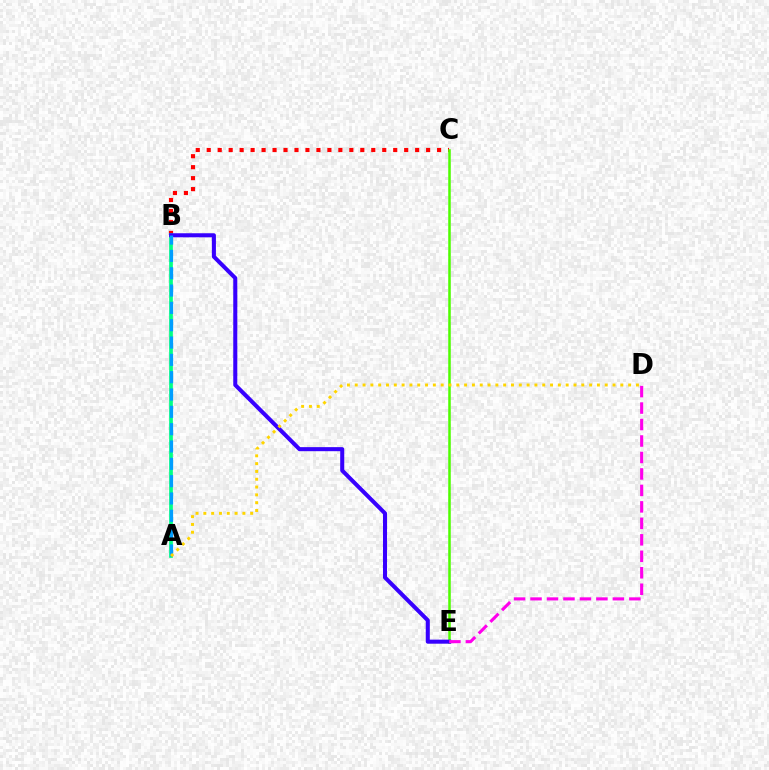{('B', 'C'): [{'color': '#ff0000', 'line_style': 'dotted', 'thickness': 2.98}], ('C', 'E'): [{'color': '#4fff00', 'line_style': 'solid', 'thickness': 1.82}], ('A', 'B'): [{'color': '#00ff86', 'line_style': 'solid', 'thickness': 2.67}, {'color': '#009eff', 'line_style': 'dashed', 'thickness': 2.35}], ('B', 'E'): [{'color': '#3700ff', 'line_style': 'solid', 'thickness': 2.92}], ('A', 'D'): [{'color': '#ffd500', 'line_style': 'dotted', 'thickness': 2.12}], ('D', 'E'): [{'color': '#ff00ed', 'line_style': 'dashed', 'thickness': 2.24}]}